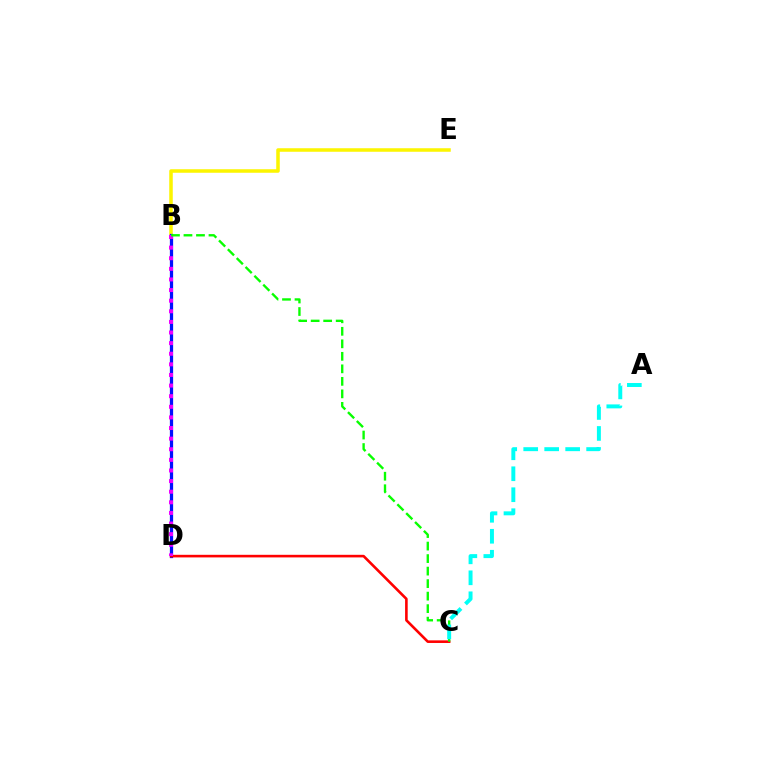{('B', 'E'): [{'color': '#fcf500', 'line_style': 'solid', 'thickness': 2.54}], ('B', 'D'): [{'color': '#0010ff', 'line_style': 'solid', 'thickness': 2.34}, {'color': '#ee00ff', 'line_style': 'dotted', 'thickness': 2.88}], ('C', 'D'): [{'color': '#ff0000', 'line_style': 'solid', 'thickness': 1.88}], ('B', 'C'): [{'color': '#08ff00', 'line_style': 'dashed', 'thickness': 1.7}], ('A', 'C'): [{'color': '#00fff6', 'line_style': 'dashed', 'thickness': 2.85}]}